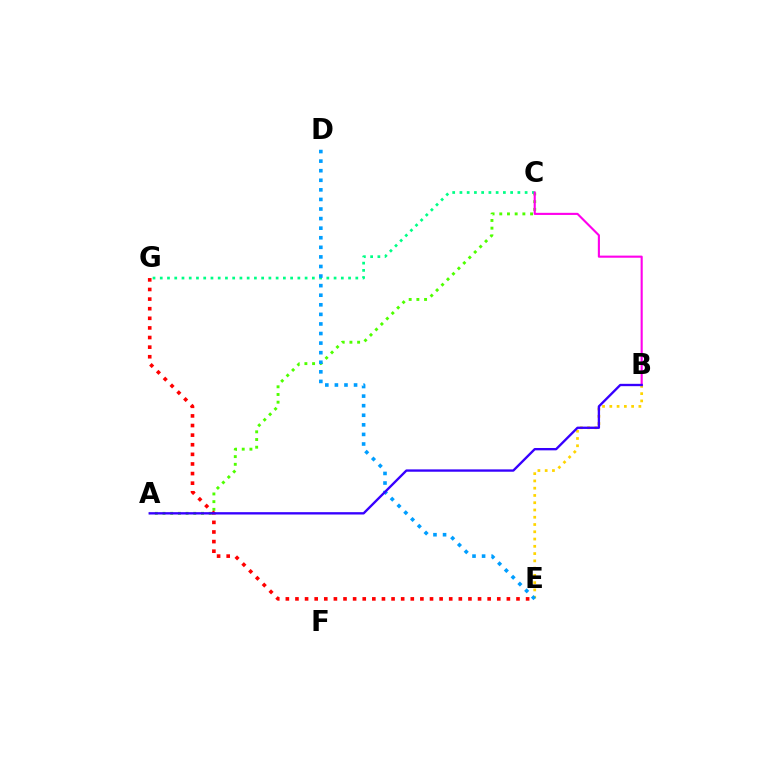{('B', 'E'): [{'color': '#ffd500', 'line_style': 'dotted', 'thickness': 1.97}], ('A', 'C'): [{'color': '#4fff00', 'line_style': 'dotted', 'thickness': 2.09}], ('E', 'G'): [{'color': '#ff0000', 'line_style': 'dotted', 'thickness': 2.61}], ('C', 'G'): [{'color': '#00ff86', 'line_style': 'dotted', 'thickness': 1.97}], ('B', 'C'): [{'color': '#ff00ed', 'line_style': 'solid', 'thickness': 1.52}], ('D', 'E'): [{'color': '#009eff', 'line_style': 'dotted', 'thickness': 2.6}], ('A', 'B'): [{'color': '#3700ff', 'line_style': 'solid', 'thickness': 1.69}]}